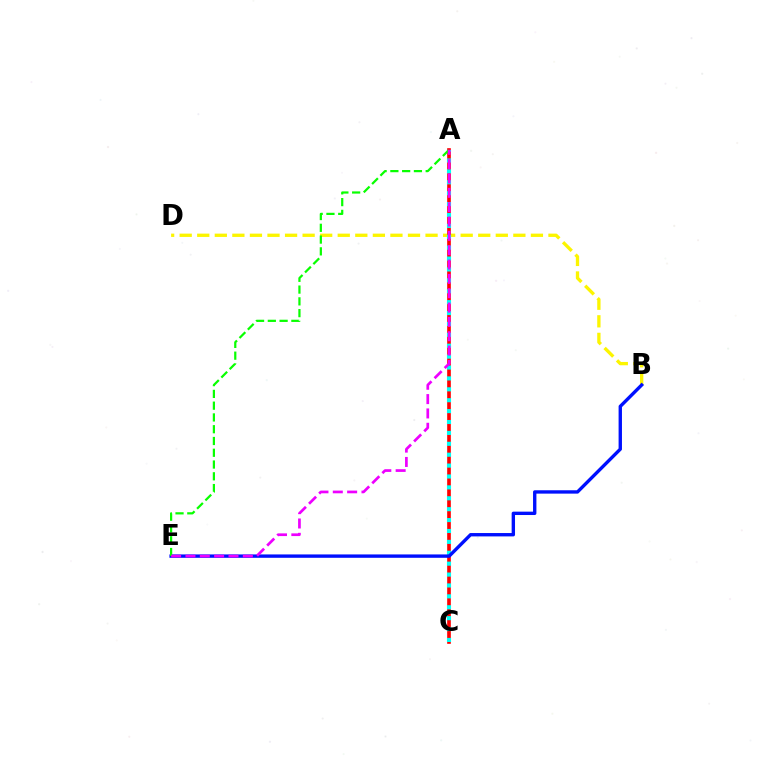{('B', 'D'): [{'color': '#fcf500', 'line_style': 'dashed', 'thickness': 2.39}], ('A', 'C'): [{'color': '#ff0000', 'line_style': 'solid', 'thickness': 2.63}, {'color': '#00fff6', 'line_style': 'dotted', 'thickness': 2.96}], ('B', 'E'): [{'color': '#0010ff', 'line_style': 'solid', 'thickness': 2.43}], ('A', 'E'): [{'color': '#08ff00', 'line_style': 'dashed', 'thickness': 1.6}, {'color': '#ee00ff', 'line_style': 'dashed', 'thickness': 1.95}]}